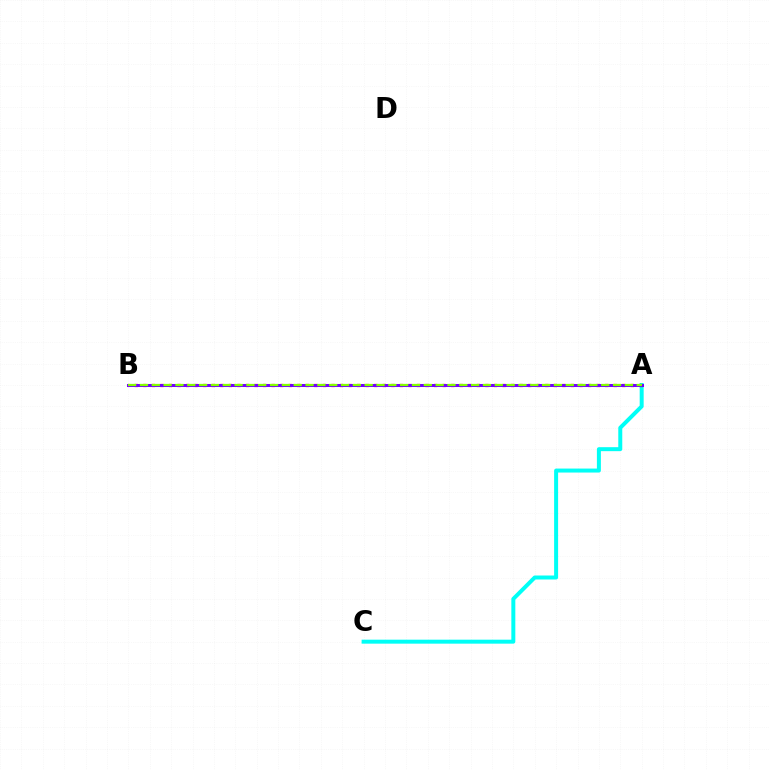{('A', 'C'): [{'color': '#00fff6', 'line_style': 'solid', 'thickness': 2.87}], ('A', 'B'): [{'color': '#ff0000', 'line_style': 'dotted', 'thickness': 2.32}, {'color': '#7200ff', 'line_style': 'solid', 'thickness': 2.17}, {'color': '#84ff00', 'line_style': 'dashed', 'thickness': 1.61}]}